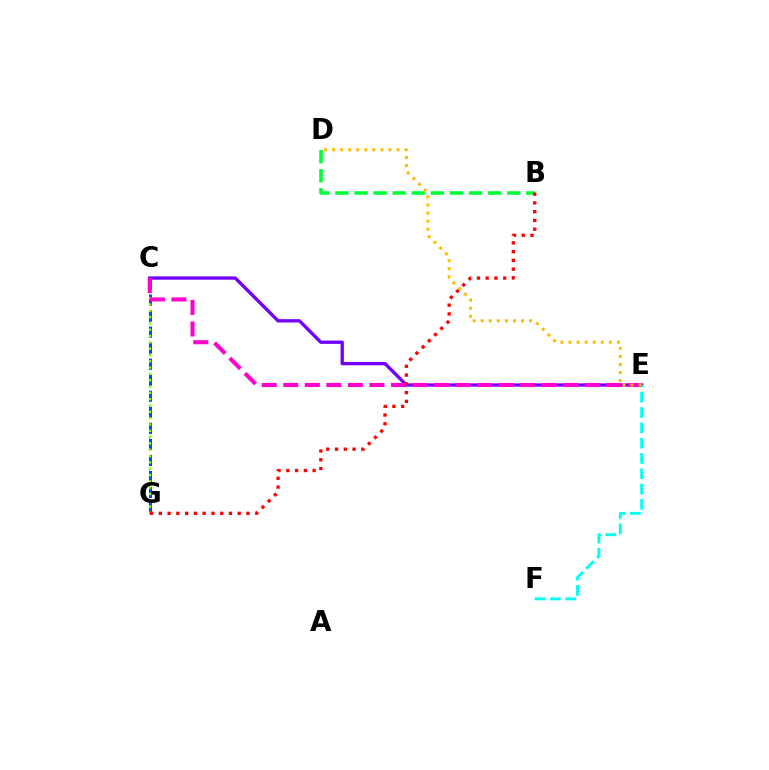{('C', 'G'): [{'color': '#004bff', 'line_style': 'dashed', 'thickness': 2.18}, {'color': '#84ff00', 'line_style': 'dotted', 'thickness': 1.72}], ('C', 'E'): [{'color': '#7200ff', 'line_style': 'solid', 'thickness': 2.38}, {'color': '#ff00cf', 'line_style': 'dashed', 'thickness': 2.93}], ('B', 'D'): [{'color': '#00ff39', 'line_style': 'dashed', 'thickness': 2.59}], ('E', 'F'): [{'color': '#00fff6', 'line_style': 'dashed', 'thickness': 2.08}], ('B', 'G'): [{'color': '#ff0000', 'line_style': 'dotted', 'thickness': 2.38}], ('D', 'E'): [{'color': '#ffbd00', 'line_style': 'dotted', 'thickness': 2.19}]}